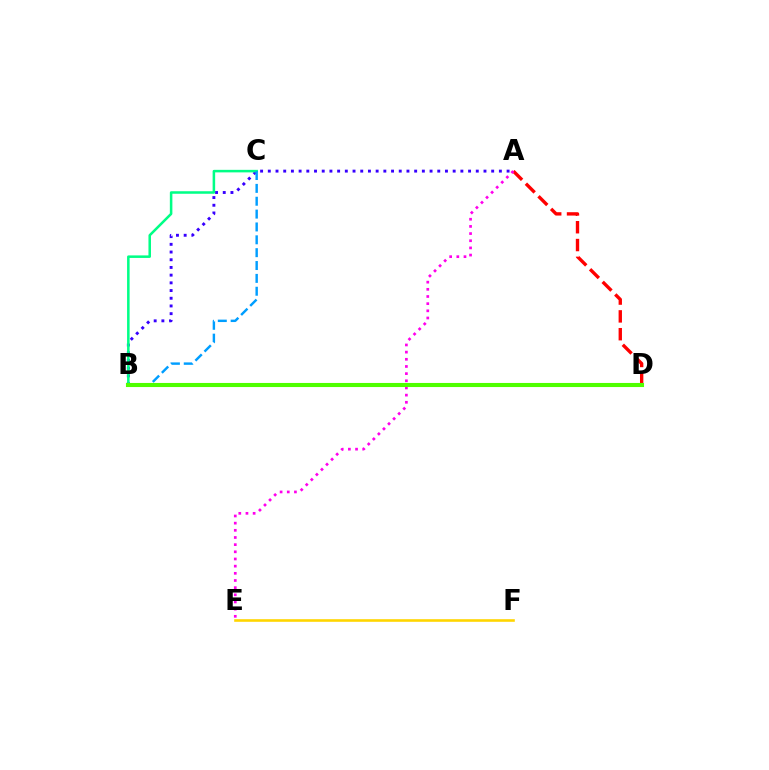{('A', 'D'): [{'color': '#ff0000', 'line_style': 'dashed', 'thickness': 2.42}], ('E', 'F'): [{'color': '#ffd500', 'line_style': 'solid', 'thickness': 1.88}], ('A', 'E'): [{'color': '#ff00ed', 'line_style': 'dotted', 'thickness': 1.95}], ('A', 'B'): [{'color': '#3700ff', 'line_style': 'dotted', 'thickness': 2.09}], ('B', 'C'): [{'color': '#00ff86', 'line_style': 'solid', 'thickness': 1.82}, {'color': '#009eff', 'line_style': 'dashed', 'thickness': 1.75}], ('B', 'D'): [{'color': '#4fff00', 'line_style': 'solid', 'thickness': 2.94}]}